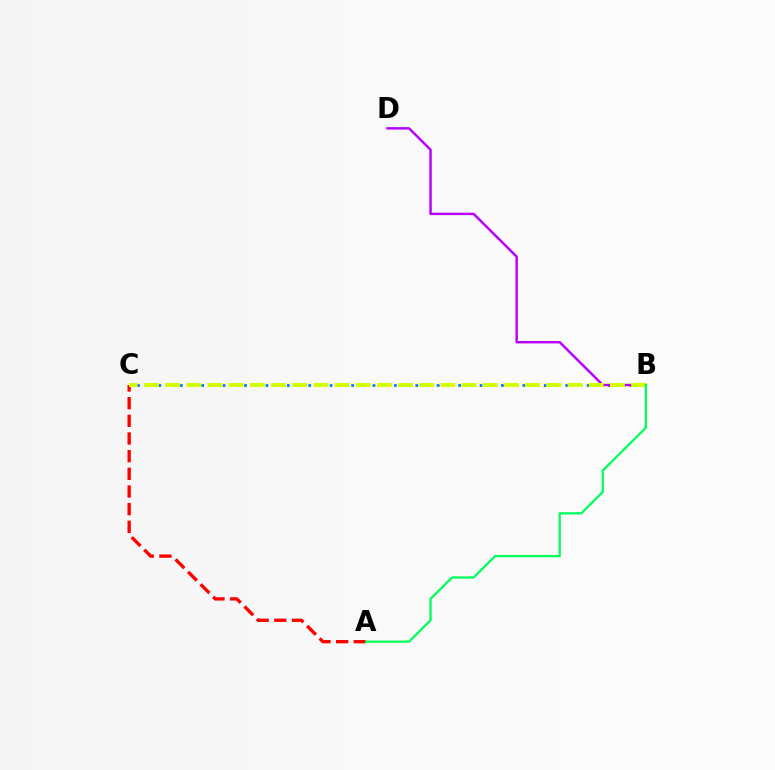{('A', 'C'): [{'color': '#ff0000', 'line_style': 'dashed', 'thickness': 2.4}], ('B', 'C'): [{'color': '#0074ff', 'line_style': 'dotted', 'thickness': 1.94}, {'color': '#d1ff00', 'line_style': 'dashed', 'thickness': 2.88}], ('B', 'D'): [{'color': '#b900ff', 'line_style': 'solid', 'thickness': 1.76}], ('A', 'B'): [{'color': '#00ff5c', 'line_style': 'solid', 'thickness': 1.63}]}